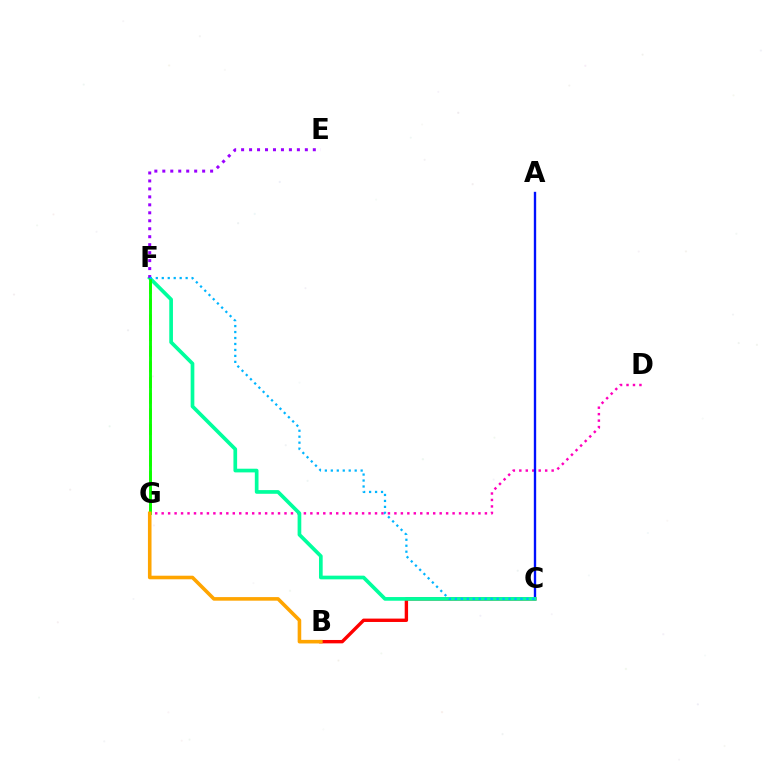{('D', 'G'): [{'color': '#ff00bd', 'line_style': 'dotted', 'thickness': 1.76}], ('A', 'C'): [{'color': '#0010ff', 'line_style': 'solid', 'thickness': 1.7}], ('B', 'C'): [{'color': '#ff0000', 'line_style': 'solid', 'thickness': 2.44}], ('C', 'F'): [{'color': '#00ff9d', 'line_style': 'solid', 'thickness': 2.65}, {'color': '#00b5ff', 'line_style': 'dotted', 'thickness': 1.62}], ('F', 'G'): [{'color': '#b3ff00', 'line_style': 'dashed', 'thickness': 2.13}, {'color': '#08ff00', 'line_style': 'solid', 'thickness': 2.07}], ('B', 'G'): [{'color': '#ffa500', 'line_style': 'solid', 'thickness': 2.58}], ('E', 'F'): [{'color': '#9b00ff', 'line_style': 'dotted', 'thickness': 2.17}]}